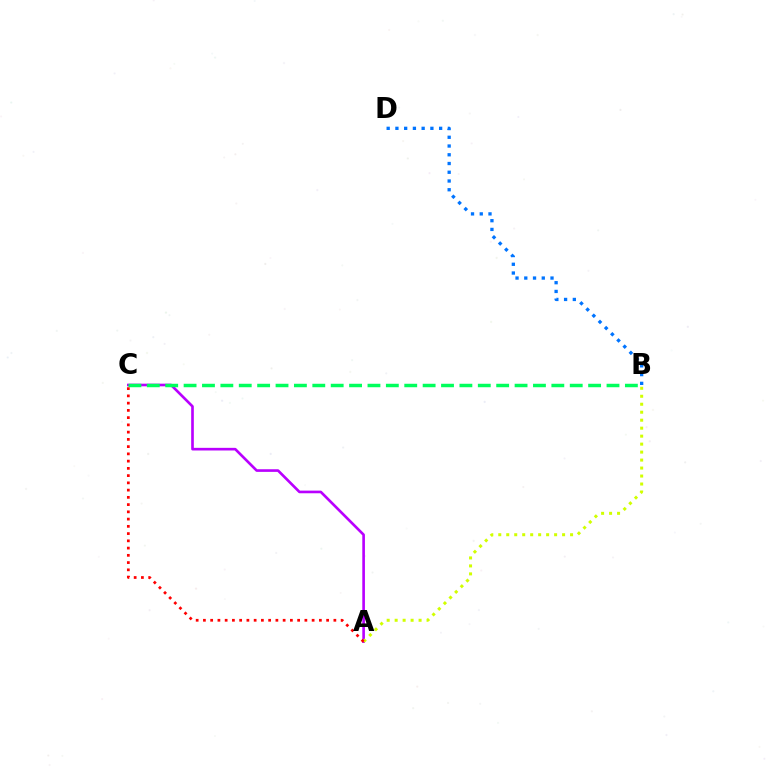{('B', 'D'): [{'color': '#0074ff', 'line_style': 'dotted', 'thickness': 2.38}], ('A', 'C'): [{'color': '#b900ff', 'line_style': 'solid', 'thickness': 1.9}, {'color': '#ff0000', 'line_style': 'dotted', 'thickness': 1.97}], ('A', 'B'): [{'color': '#d1ff00', 'line_style': 'dotted', 'thickness': 2.17}], ('B', 'C'): [{'color': '#00ff5c', 'line_style': 'dashed', 'thickness': 2.5}]}